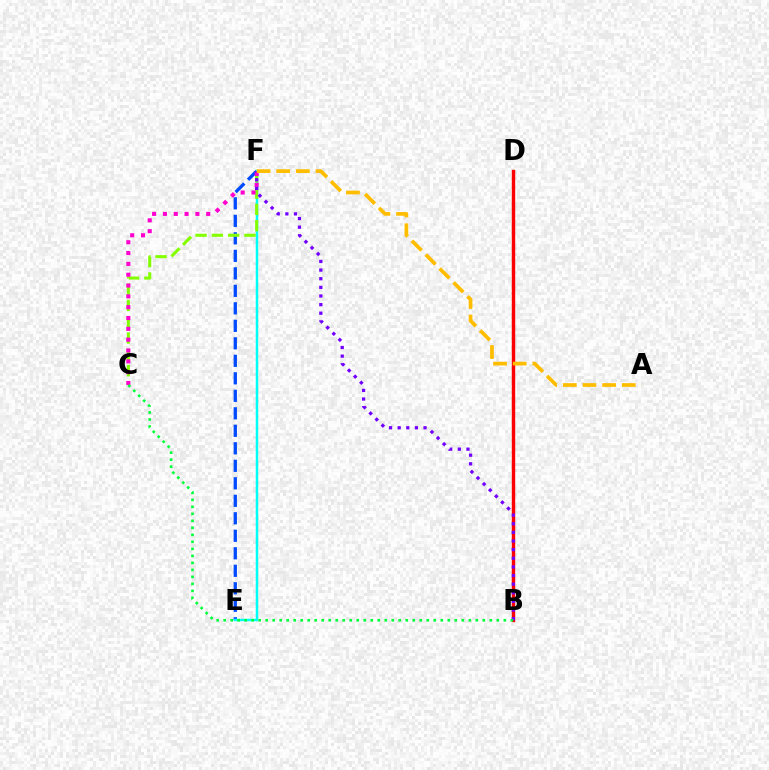{('E', 'F'): [{'color': '#004bff', 'line_style': 'dashed', 'thickness': 2.38}, {'color': '#00fff6', 'line_style': 'solid', 'thickness': 1.79}], ('B', 'D'): [{'color': '#ff0000', 'line_style': 'solid', 'thickness': 2.46}], ('C', 'F'): [{'color': '#84ff00', 'line_style': 'dashed', 'thickness': 2.21}, {'color': '#ff00cf', 'line_style': 'dotted', 'thickness': 2.94}], ('B', 'F'): [{'color': '#7200ff', 'line_style': 'dotted', 'thickness': 2.34}], ('A', 'F'): [{'color': '#ffbd00', 'line_style': 'dashed', 'thickness': 2.67}], ('B', 'C'): [{'color': '#00ff39', 'line_style': 'dotted', 'thickness': 1.9}]}